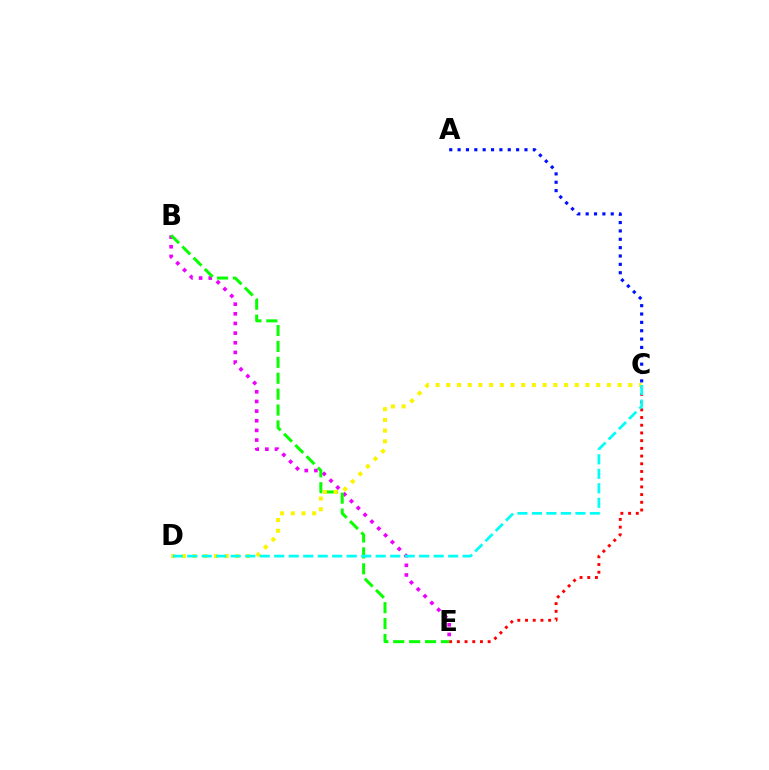{('C', 'E'): [{'color': '#ff0000', 'line_style': 'dotted', 'thickness': 2.09}], ('B', 'E'): [{'color': '#ee00ff', 'line_style': 'dotted', 'thickness': 2.62}, {'color': '#08ff00', 'line_style': 'dashed', 'thickness': 2.16}], ('C', 'D'): [{'color': '#fcf500', 'line_style': 'dotted', 'thickness': 2.91}, {'color': '#00fff6', 'line_style': 'dashed', 'thickness': 1.97}], ('A', 'C'): [{'color': '#0010ff', 'line_style': 'dotted', 'thickness': 2.27}]}